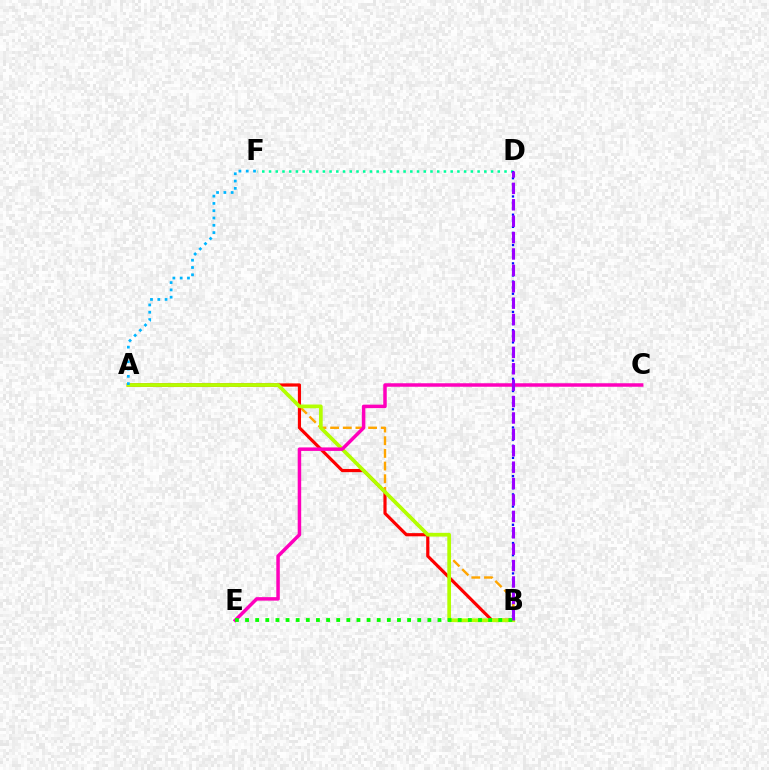{('D', 'F'): [{'color': '#00ff9d', 'line_style': 'dotted', 'thickness': 1.83}], ('B', 'D'): [{'color': '#0010ff', 'line_style': 'dotted', 'thickness': 1.65}, {'color': '#9b00ff', 'line_style': 'dashed', 'thickness': 2.23}], ('A', 'B'): [{'color': '#ffa500', 'line_style': 'dashed', 'thickness': 1.72}, {'color': '#ff0000', 'line_style': 'solid', 'thickness': 2.28}, {'color': '#b3ff00', 'line_style': 'solid', 'thickness': 2.68}], ('C', 'E'): [{'color': '#ff00bd', 'line_style': 'solid', 'thickness': 2.51}], ('A', 'F'): [{'color': '#00b5ff', 'line_style': 'dotted', 'thickness': 1.98}], ('B', 'E'): [{'color': '#08ff00', 'line_style': 'dotted', 'thickness': 2.75}]}